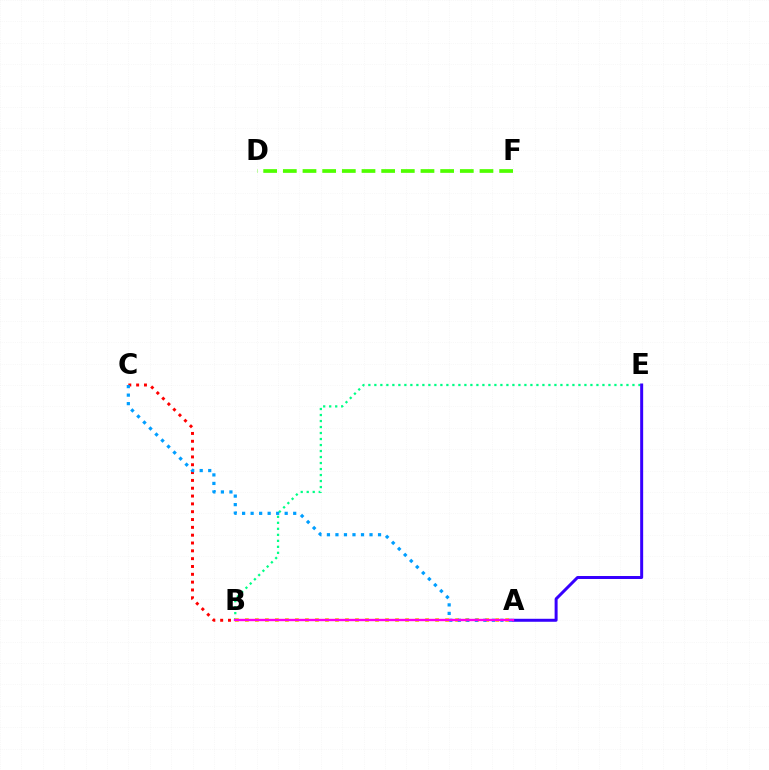{('B', 'E'): [{'color': '#00ff86', 'line_style': 'dotted', 'thickness': 1.63}], ('A', 'E'): [{'color': '#3700ff', 'line_style': 'solid', 'thickness': 2.15}], ('A', 'B'): [{'color': '#ffd500', 'line_style': 'dotted', 'thickness': 2.72}, {'color': '#ff00ed', 'line_style': 'solid', 'thickness': 1.71}], ('B', 'C'): [{'color': '#ff0000', 'line_style': 'dotted', 'thickness': 2.13}], ('A', 'C'): [{'color': '#009eff', 'line_style': 'dotted', 'thickness': 2.31}], ('D', 'F'): [{'color': '#4fff00', 'line_style': 'dashed', 'thickness': 2.67}]}